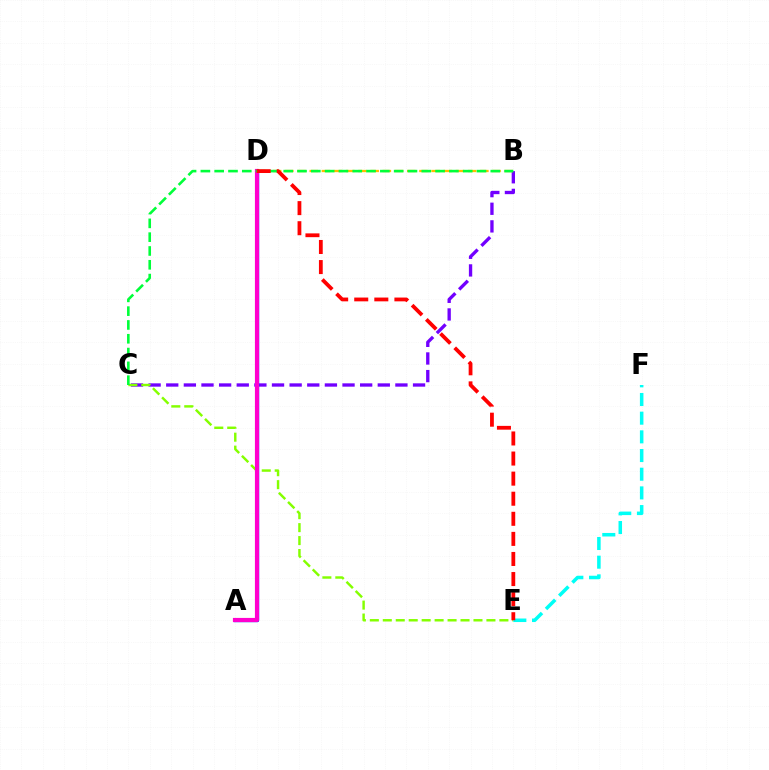{('B', 'C'): [{'color': '#7200ff', 'line_style': 'dashed', 'thickness': 2.39}, {'color': '#00ff39', 'line_style': 'dashed', 'thickness': 1.88}], ('C', 'E'): [{'color': '#84ff00', 'line_style': 'dashed', 'thickness': 1.76}], ('B', 'D'): [{'color': '#ffbd00', 'line_style': 'dashed', 'thickness': 1.66}], ('A', 'D'): [{'color': '#004bff', 'line_style': 'solid', 'thickness': 2.45}, {'color': '#ff00cf', 'line_style': 'solid', 'thickness': 3.0}], ('E', 'F'): [{'color': '#00fff6', 'line_style': 'dashed', 'thickness': 2.54}], ('D', 'E'): [{'color': '#ff0000', 'line_style': 'dashed', 'thickness': 2.73}]}